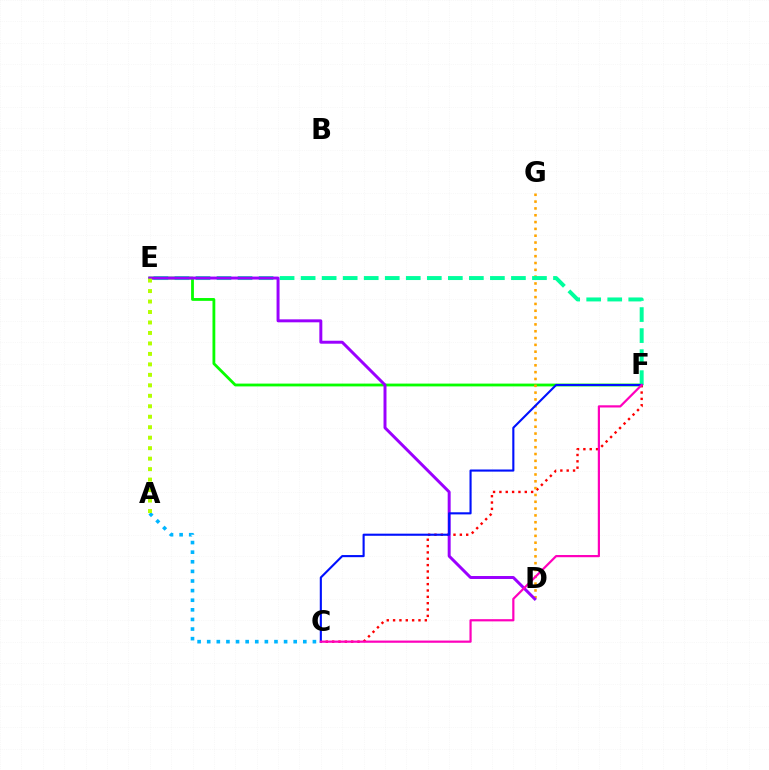{('E', 'F'): [{'color': '#08ff00', 'line_style': 'solid', 'thickness': 2.03}, {'color': '#00ff9d', 'line_style': 'dashed', 'thickness': 2.86}], ('A', 'C'): [{'color': '#00b5ff', 'line_style': 'dotted', 'thickness': 2.61}], ('C', 'F'): [{'color': '#ff0000', 'line_style': 'dotted', 'thickness': 1.72}, {'color': '#0010ff', 'line_style': 'solid', 'thickness': 1.52}, {'color': '#ff00bd', 'line_style': 'solid', 'thickness': 1.59}], ('D', 'G'): [{'color': '#ffa500', 'line_style': 'dotted', 'thickness': 1.85}], ('D', 'E'): [{'color': '#9b00ff', 'line_style': 'solid', 'thickness': 2.14}], ('A', 'E'): [{'color': '#b3ff00', 'line_style': 'dotted', 'thickness': 2.85}]}